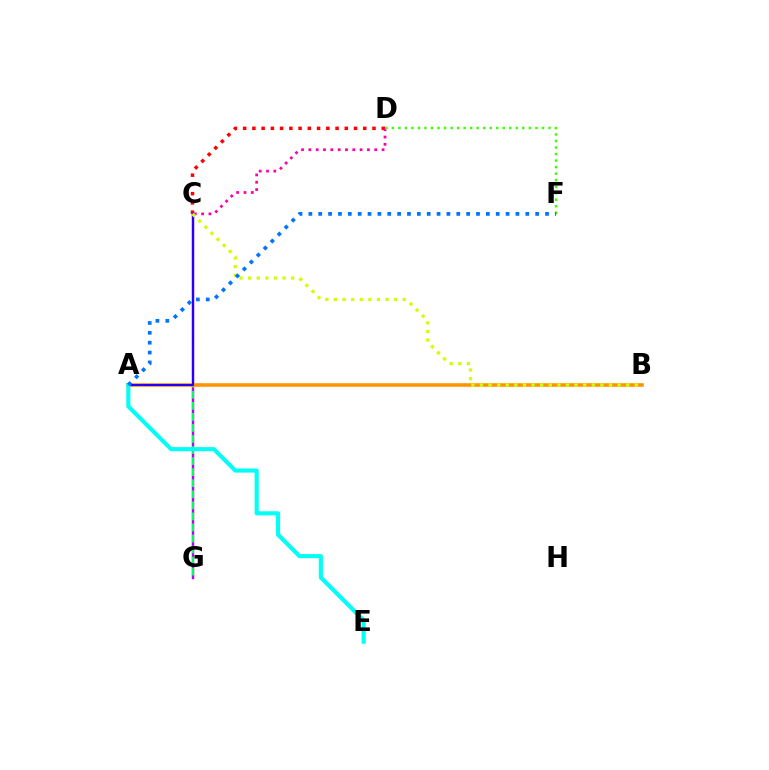{('C', 'G'): [{'color': '#b900ff', 'line_style': 'solid', 'thickness': 1.77}, {'color': '#00ff5c', 'line_style': 'dashed', 'thickness': 1.5}], ('A', 'B'): [{'color': '#ff9400', 'line_style': 'solid', 'thickness': 2.57}], ('C', 'D'): [{'color': '#ff0000', 'line_style': 'dotted', 'thickness': 2.51}, {'color': '#ff00ac', 'line_style': 'dotted', 'thickness': 1.99}], ('A', 'C'): [{'color': '#2500ff', 'line_style': 'solid', 'thickness': 1.5}], ('A', 'E'): [{'color': '#00fff6', 'line_style': 'solid', 'thickness': 2.96}], ('B', 'C'): [{'color': '#d1ff00', 'line_style': 'dotted', 'thickness': 2.34}], ('D', 'F'): [{'color': '#3dff00', 'line_style': 'dotted', 'thickness': 1.77}], ('A', 'F'): [{'color': '#0074ff', 'line_style': 'dotted', 'thickness': 2.68}]}